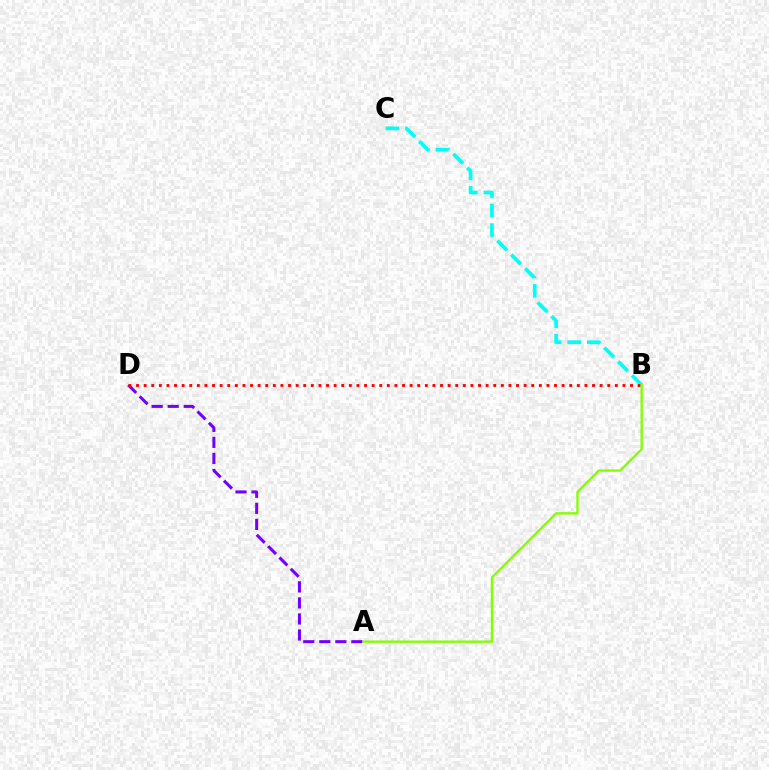{('A', 'D'): [{'color': '#7200ff', 'line_style': 'dashed', 'thickness': 2.18}], ('B', 'C'): [{'color': '#00fff6', 'line_style': 'dashed', 'thickness': 2.66}], ('B', 'D'): [{'color': '#ff0000', 'line_style': 'dotted', 'thickness': 2.06}], ('A', 'B'): [{'color': '#84ff00', 'line_style': 'solid', 'thickness': 1.69}]}